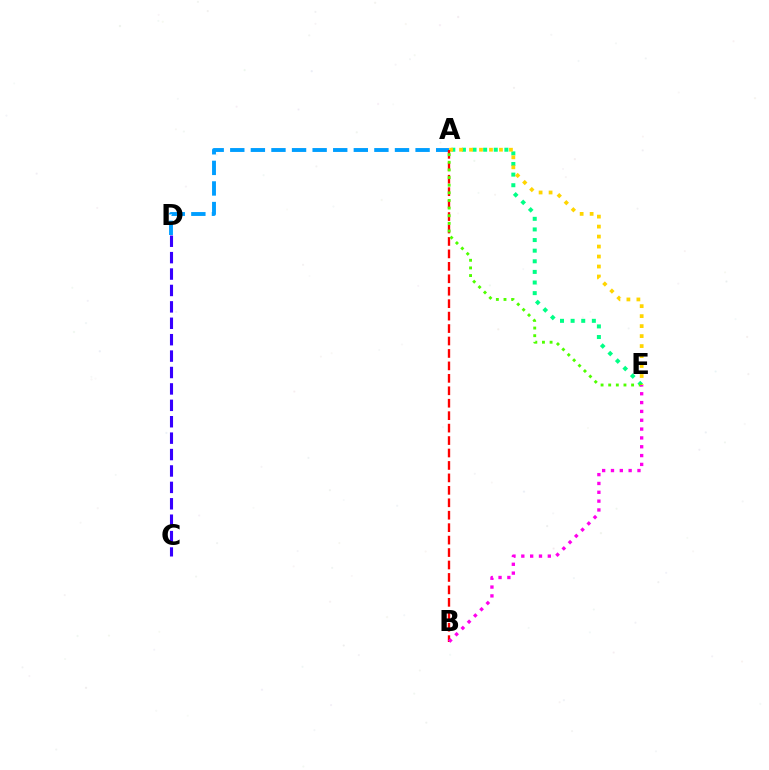{('A', 'D'): [{'color': '#009eff', 'line_style': 'dashed', 'thickness': 2.8}], ('A', 'E'): [{'color': '#00ff86', 'line_style': 'dotted', 'thickness': 2.88}, {'color': '#ffd500', 'line_style': 'dotted', 'thickness': 2.71}, {'color': '#4fff00', 'line_style': 'dotted', 'thickness': 2.07}], ('C', 'D'): [{'color': '#3700ff', 'line_style': 'dashed', 'thickness': 2.23}], ('A', 'B'): [{'color': '#ff0000', 'line_style': 'dashed', 'thickness': 1.69}], ('B', 'E'): [{'color': '#ff00ed', 'line_style': 'dotted', 'thickness': 2.4}]}